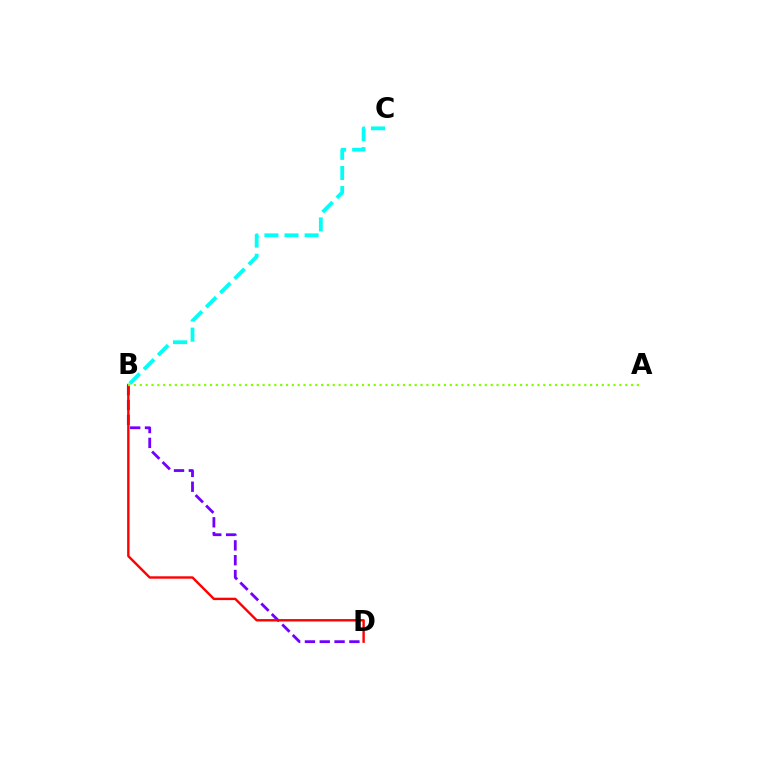{('B', 'D'): [{'color': '#7200ff', 'line_style': 'dashed', 'thickness': 2.01}, {'color': '#ff0000', 'line_style': 'solid', 'thickness': 1.72}], ('B', 'C'): [{'color': '#00fff6', 'line_style': 'dashed', 'thickness': 2.73}], ('A', 'B'): [{'color': '#84ff00', 'line_style': 'dotted', 'thickness': 1.59}]}